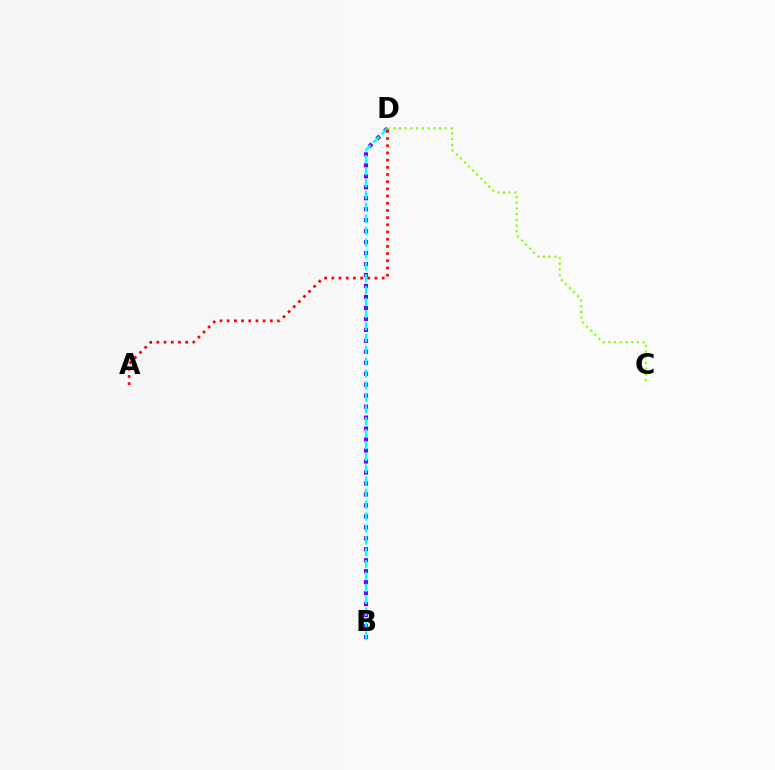{('C', 'D'): [{'color': '#84ff00', 'line_style': 'dotted', 'thickness': 1.55}], ('B', 'D'): [{'color': '#7200ff', 'line_style': 'dotted', 'thickness': 2.98}, {'color': '#00fff6', 'line_style': 'dashed', 'thickness': 1.62}], ('A', 'D'): [{'color': '#ff0000', 'line_style': 'dotted', 'thickness': 1.95}]}